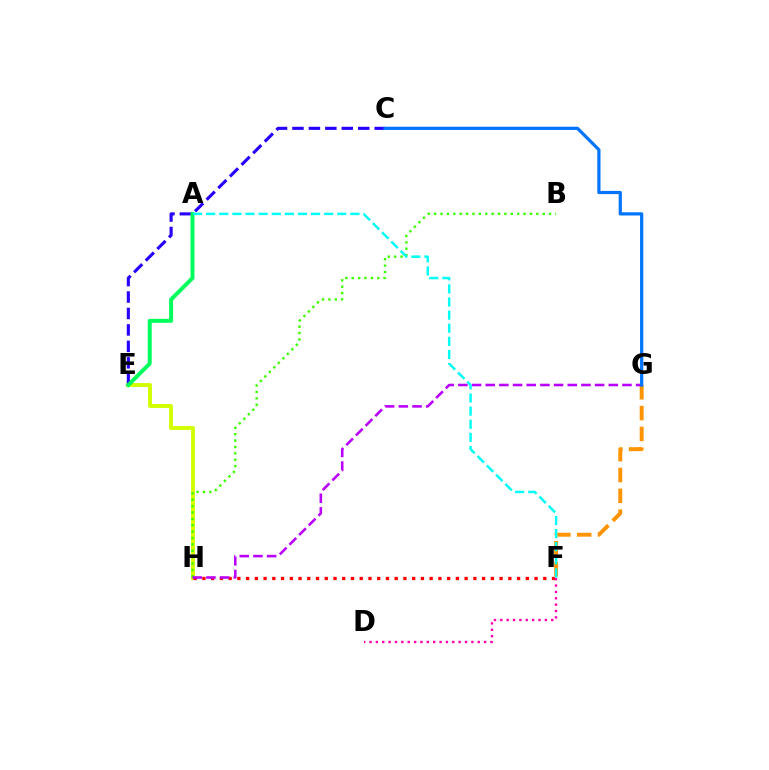{('E', 'H'): [{'color': '#d1ff00', 'line_style': 'solid', 'thickness': 2.79}], ('B', 'H'): [{'color': '#3dff00', 'line_style': 'dotted', 'thickness': 1.73}], ('C', 'E'): [{'color': '#2500ff', 'line_style': 'dashed', 'thickness': 2.23}], ('A', 'E'): [{'color': '#00ff5c', 'line_style': 'solid', 'thickness': 2.85}], ('F', 'H'): [{'color': '#ff0000', 'line_style': 'dotted', 'thickness': 2.37}], ('D', 'F'): [{'color': '#ff00ac', 'line_style': 'dotted', 'thickness': 1.73}], ('F', 'G'): [{'color': '#ff9400', 'line_style': 'dashed', 'thickness': 2.83}], ('G', 'H'): [{'color': '#b900ff', 'line_style': 'dashed', 'thickness': 1.86}], ('C', 'G'): [{'color': '#0074ff', 'line_style': 'solid', 'thickness': 2.31}], ('A', 'F'): [{'color': '#00fff6', 'line_style': 'dashed', 'thickness': 1.78}]}